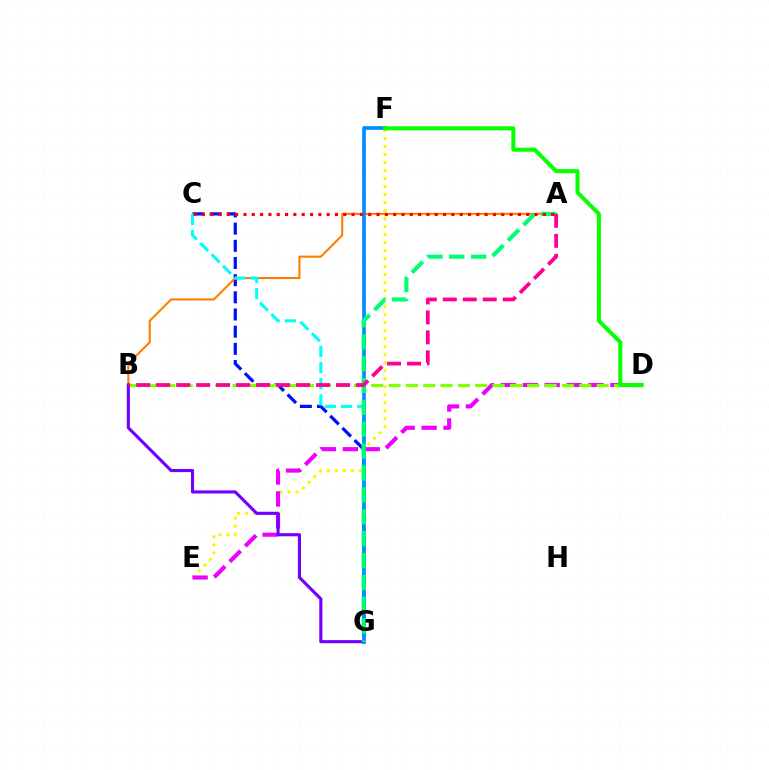{('E', 'F'): [{'color': '#fcf500', 'line_style': 'dotted', 'thickness': 2.17}], ('D', 'E'): [{'color': '#ee00ff', 'line_style': 'dashed', 'thickness': 2.98}], ('C', 'G'): [{'color': '#0010ff', 'line_style': 'dashed', 'thickness': 2.33}, {'color': '#00fff6', 'line_style': 'dashed', 'thickness': 2.2}], ('A', 'B'): [{'color': '#ff7c00', 'line_style': 'solid', 'thickness': 1.51}, {'color': '#ff0094', 'line_style': 'dashed', 'thickness': 2.71}], ('B', 'D'): [{'color': '#84ff00', 'line_style': 'dashed', 'thickness': 2.35}], ('B', 'G'): [{'color': '#7200ff', 'line_style': 'solid', 'thickness': 2.25}], ('F', 'G'): [{'color': '#008cff', 'line_style': 'solid', 'thickness': 2.66}], ('D', 'F'): [{'color': '#08ff00', 'line_style': 'solid', 'thickness': 2.9}], ('A', 'G'): [{'color': '#00ff74', 'line_style': 'dashed', 'thickness': 2.97}], ('A', 'C'): [{'color': '#ff0000', 'line_style': 'dotted', 'thickness': 2.26}]}